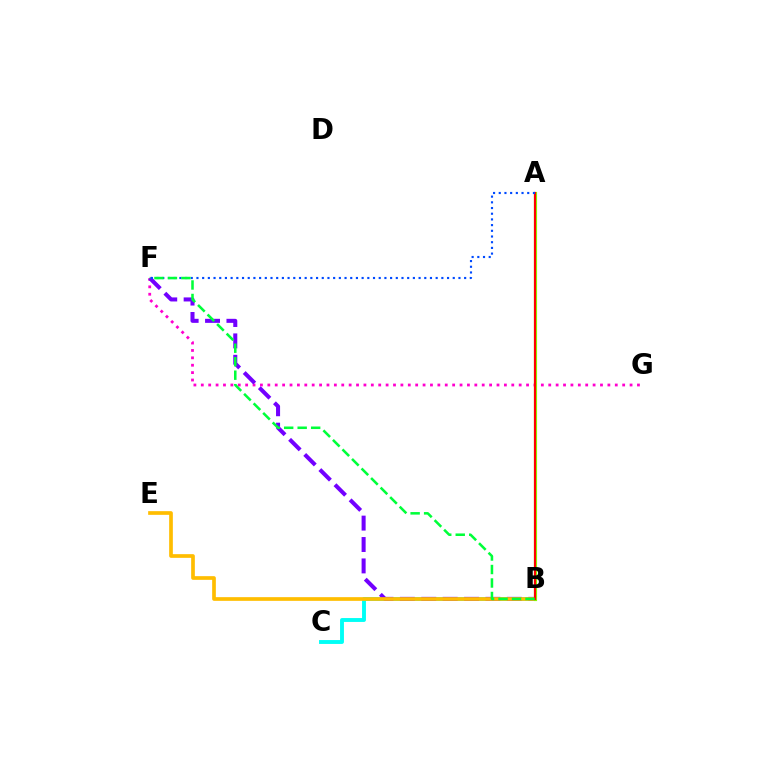{('B', 'C'): [{'color': '#00fff6', 'line_style': 'solid', 'thickness': 2.8}], ('F', 'G'): [{'color': '#ff00cf', 'line_style': 'dotted', 'thickness': 2.01}], ('B', 'F'): [{'color': '#7200ff', 'line_style': 'dashed', 'thickness': 2.91}, {'color': '#00ff39', 'line_style': 'dashed', 'thickness': 1.83}], ('B', 'E'): [{'color': '#ffbd00', 'line_style': 'solid', 'thickness': 2.65}], ('A', 'B'): [{'color': '#84ff00', 'line_style': 'solid', 'thickness': 2.28}, {'color': '#ff0000', 'line_style': 'solid', 'thickness': 1.55}], ('A', 'F'): [{'color': '#004bff', 'line_style': 'dotted', 'thickness': 1.55}]}